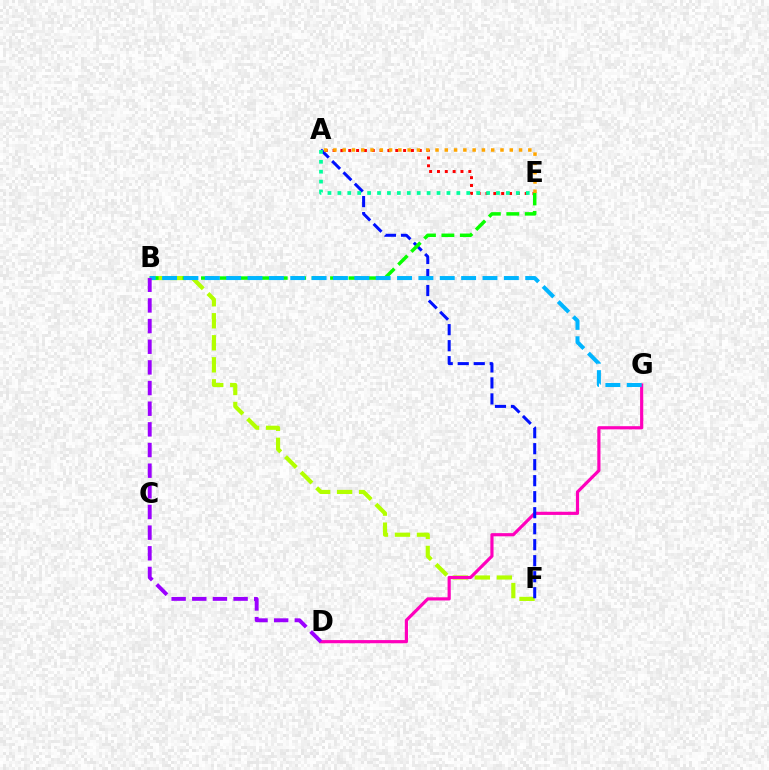{('A', 'E'): [{'color': '#ff0000', 'line_style': 'dotted', 'thickness': 2.13}, {'color': '#ffa500', 'line_style': 'dotted', 'thickness': 2.52}, {'color': '#00ff9d', 'line_style': 'dotted', 'thickness': 2.69}], ('B', 'F'): [{'color': '#b3ff00', 'line_style': 'dashed', 'thickness': 2.99}], ('D', 'G'): [{'color': '#ff00bd', 'line_style': 'solid', 'thickness': 2.28}], ('A', 'F'): [{'color': '#0010ff', 'line_style': 'dashed', 'thickness': 2.17}], ('B', 'E'): [{'color': '#08ff00', 'line_style': 'dashed', 'thickness': 2.51}], ('B', 'G'): [{'color': '#00b5ff', 'line_style': 'dashed', 'thickness': 2.9}], ('B', 'D'): [{'color': '#9b00ff', 'line_style': 'dashed', 'thickness': 2.81}]}